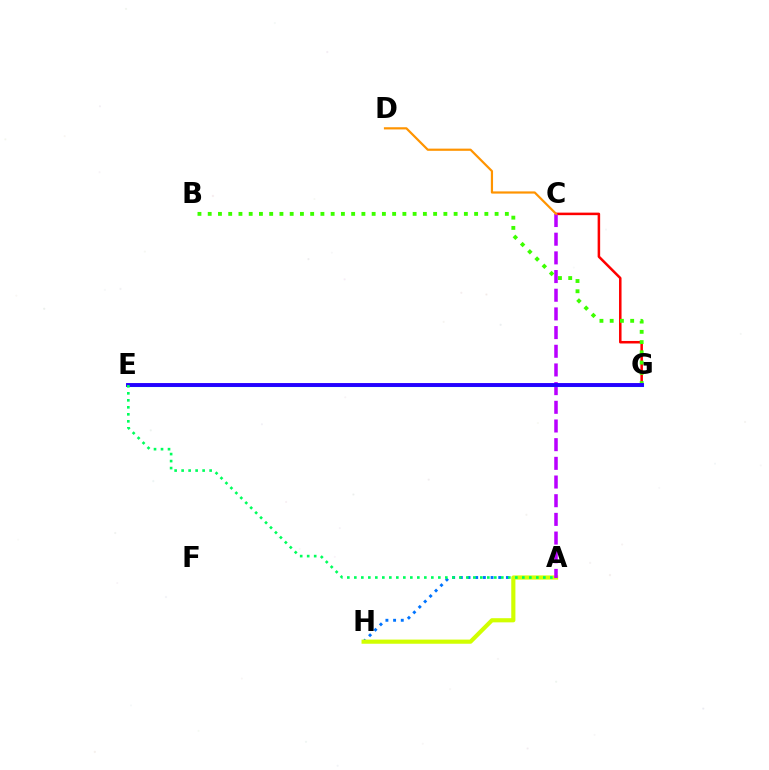{('C', 'G'): [{'color': '#ff0000', 'line_style': 'solid', 'thickness': 1.81}], ('E', 'G'): [{'color': '#ff00ac', 'line_style': 'dotted', 'thickness': 2.07}, {'color': '#00fff6', 'line_style': 'solid', 'thickness': 2.25}, {'color': '#2500ff', 'line_style': 'solid', 'thickness': 2.8}], ('A', 'H'): [{'color': '#0074ff', 'line_style': 'dotted', 'thickness': 2.09}, {'color': '#d1ff00', 'line_style': 'solid', 'thickness': 2.99}], ('A', 'C'): [{'color': '#b900ff', 'line_style': 'dashed', 'thickness': 2.54}], ('B', 'G'): [{'color': '#3dff00', 'line_style': 'dotted', 'thickness': 2.78}], ('C', 'D'): [{'color': '#ff9400', 'line_style': 'solid', 'thickness': 1.58}], ('A', 'E'): [{'color': '#00ff5c', 'line_style': 'dotted', 'thickness': 1.9}]}